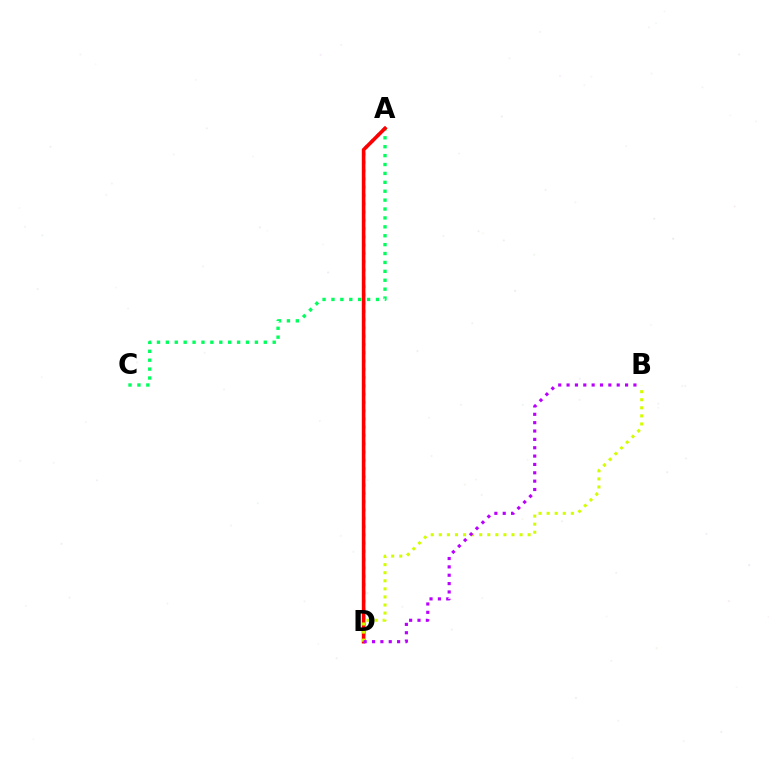{('A', 'C'): [{'color': '#00ff5c', 'line_style': 'dotted', 'thickness': 2.42}], ('A', 'D'): [{'color': '#0074ff', 'line_style': 'dotted', 'thickness': 2.25}, {'color': '#ff0000', 'line_style': 'solid', 'thickness': 2.6}], ('B', 'D'): [{'color': '#d1ff00', 'line_style': 'dotted', 'thickness': 2.19}, {'color': '#b900ff', 'line_style': 'dotted', 'thickness': 2.27}]}